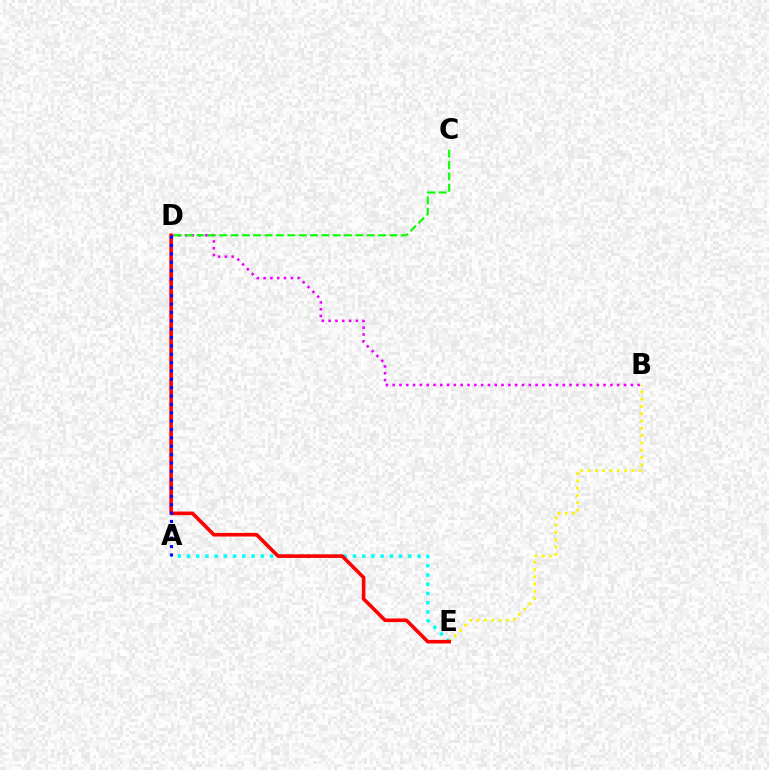{('A', 'E'): [{'color': '#00fff6', 'line_style': 'dotted', 'thickness': 2.51}], ('B', 'E'): [{'color': '#fcf500', 'line_style': 'dotted', 'thickness': 1.98}], ('B', 'D'): [{'color': '#ee00ff', 'line_style': 'dotted', 'thickness': 1.85}], ('C', 'D'): [{'color': '#08ff00', 'line_style': 'dashed', 'thickness': 1.54}], ('D', 'E'): [{'color': '#ff0000', 'line_style': 'solid', 'thickness': 2.59}], ('A', 'D'): [{'color': '#0010ff', 'line_style': 'dotted', 'thickness': 2.27}]}